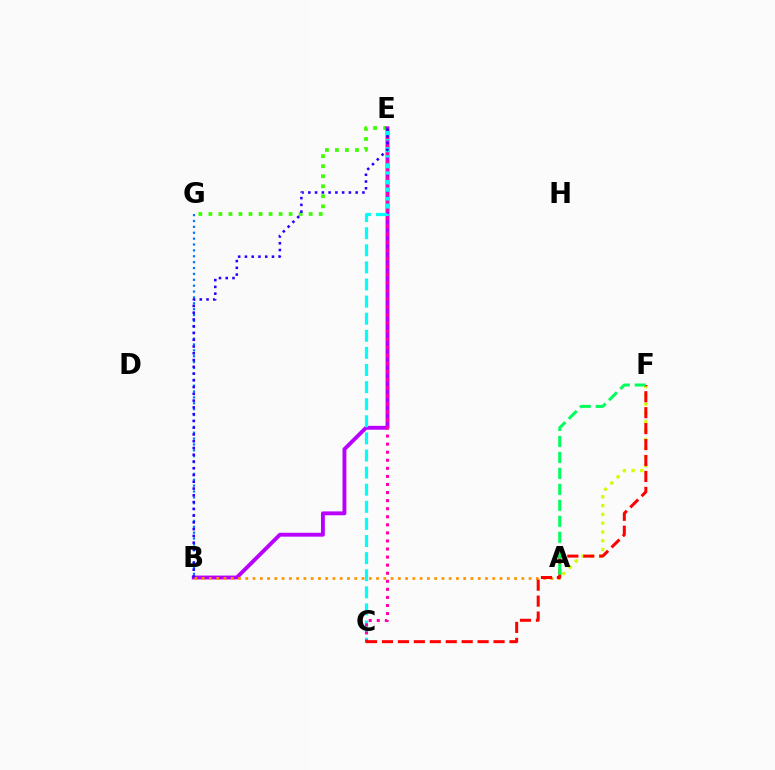{('E', 'G'): [{'color': '#3dff00', 'line_style': 'dotted', 'thickness': 2.72}], ('A', 'F'): [{'color': '#d1ff00', 'line_style': 'dotted', 'thickness': 2.39}, {'color': '#00ff5c', 'line_style': 'dashed', 'thickness': 2.17}], ('B', 'E'): [{'color': '#b900ff', 'line_style': 'solid', 'thickness': 2.79}, {'color': '#2500ff', 'line_style': 'dotted', 'thickness': 1.84}], ('A', 'B'): [{'color': '#ff9400', 'line_style': 'dotted', 'thickness': 1.97}], ('C', 'E'): [{'color': '#00fff6', 'line_style': 'dashed', 'thickness': 2.32}, {'color': '#ff00ac', 'line_style': 'dotted', 'thickness': 2.19}], ('B', 'G'): [{'color': '#0074ff', 'line_style': 'dotted', 'thickness': 1.6}], ('C', 'F'): [{'color': '#ff0000', 'line_style': 'dashed', 'thickness': 2.17}]}